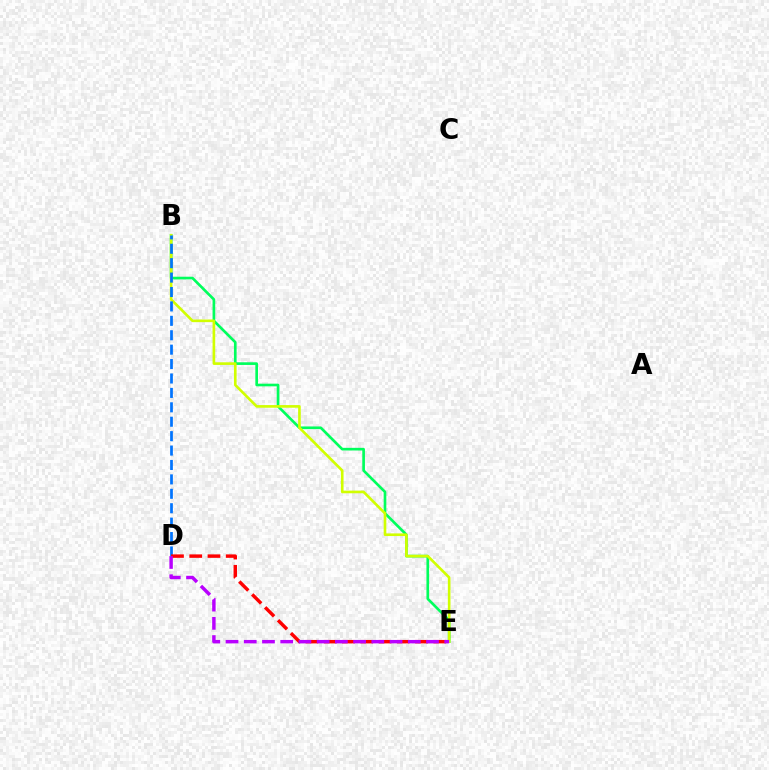{('B', 'E'): [{'color': '#00ff5c', 'line_style': 'solid', 'thickness': 1.91}, {'color': '#d1ff00', 'line_style': 'solid', 'thickness': 1.9}], ('B', 'D'): [{'color': '#0074ff', 'line_style': 'dashed', 'thickness': 1.96}], ('D', 'E'): [{'color': '#ff0000', 'line_style': 'dashed', 'thickness': 2.48}, {'color': '#b900ff', 'line_style': 'dashed', 'thickness': 2.48}]}